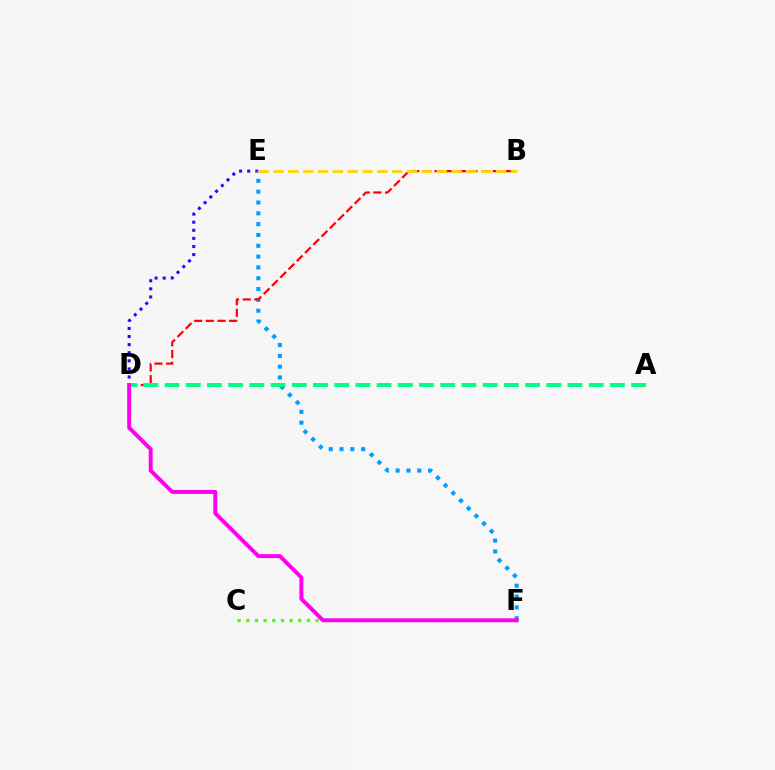{('D', 'E'): [{'color': '#3700ff', 'line_style': 'dotted', 'thickness': 2.2}], ('E', 'F'): [{'color': '#009eff', 'line_style': 'dotted', 'thickness': 2.94}], ('B', 'D'): [{'color': '#ff0000', 'line_style': 'dashed', 'thickness': 1.58}], ('C', 'F'): [{'color': '#4fff00', 'line_style': 'dotted', 'thickness': 2.35}], ('A', 'D'): [{'color': '#00ff86', 'line_style': 'dashed', 'thickness': 2.88}], ('D', 'F'): [{'color': '#ff00ed', 'line_style': 'solid', 'thickness': 2.83}], ('B', 'E'): [{'color': '#ffd500', 'line_style': 'dashed', 'thickness': 2.02}]}